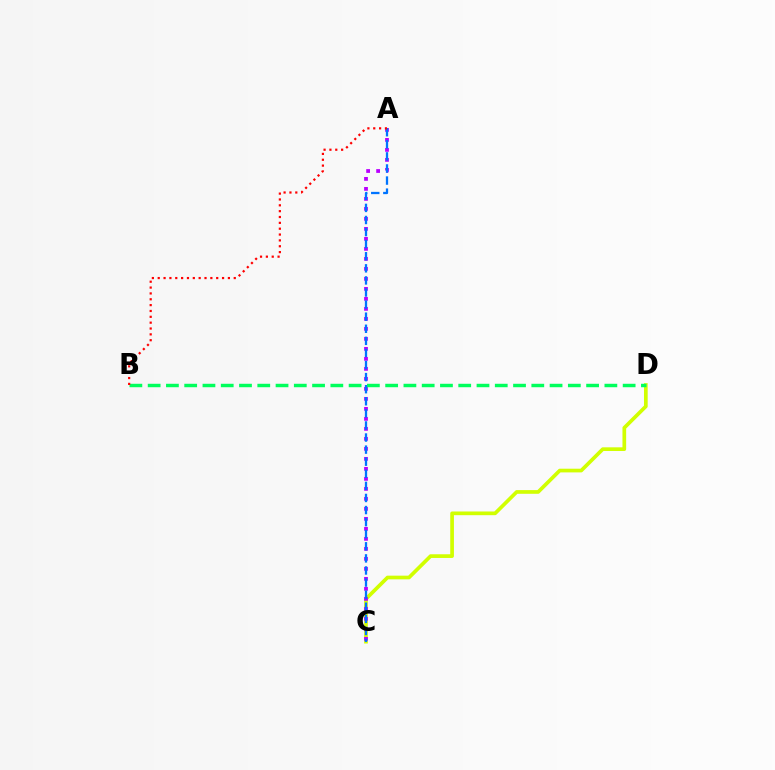{('C', 'D'): [{'color': '#d1ff00', 'line_style': 'solid', 'thickness': 2.66}], ('A', 'C'): [{'color': '#b900ff', 'line_style': 'dotted', 'thickness': 2.72}, {'color': '#0074ff', 'line_style': 'dashed', 'thickness': 1.64}], ('B', 'D'): [{'color': '#00ff5c', 'line_style': 'dashed', 'thickness': 2.48}], ('A', 'B'): [{'color': '#ff0000', 'line_style': 'dotted', 'thickness': 1.59}]}